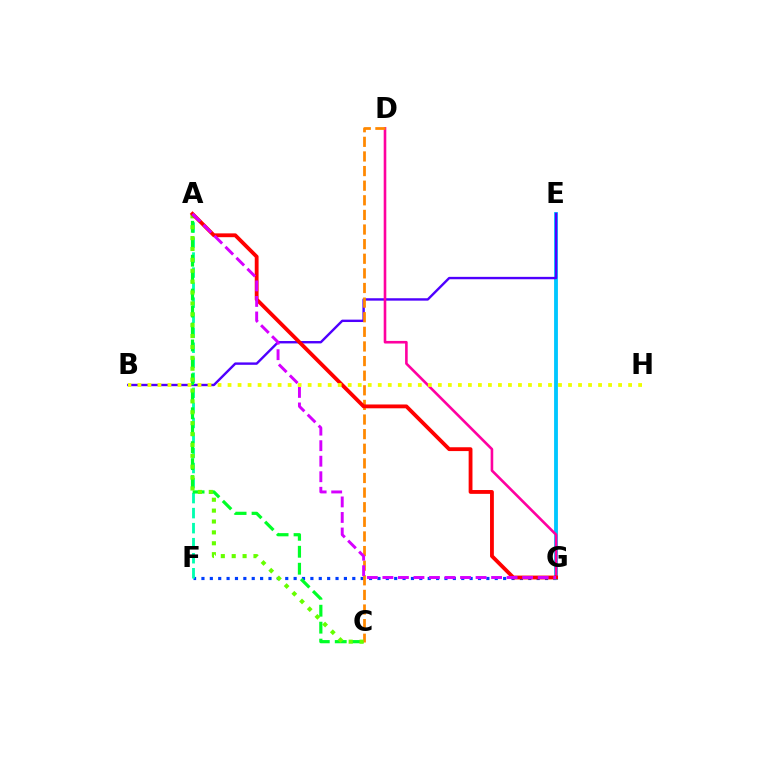{('F', 'G'): [{'color': '#003fff', 'line_style': 'dotted', 'thickness': 2.28}], ('E', 'G'): [{'color': '#00c7ff', 'line_style': 'solid', 'thickness': 2.76}], ('A', 'F'): [{'color': '#00ffaf', 'line_style': 'dashed', 'thickness': 2.04}], ('B', 'E'): [{'color': '#4f00ff', 'line_style': 'solid', 'thickness': 1.73}], ('A', 'C'): [{'color': '#00ff27', 'line_style': 'dashed', 'thickness': 2.3}, {'color': '#66ff00', 'line_style': 'dotted', 'thickness': 2.96}], ('D', 'G'): [{'color': '#ff00a0', 'line_style': 'solid', 'thickness': 1.88}], ('C', 'D'): [{'color': '#ff8800', 'line_style': 'dashed', 'thickness': 1.99}], ('A', 'G'): [{'color': '#ff0000', 'line_style': 'solid', 'thickness': 2.75}, {'color': '#d600ff', 'line_style': 'dashed', 'thickness': 2.11}], ('B', 'H'): [{'color': '#eeff00', 'line_style': 'dotted', 'thickness': 2.72}]}